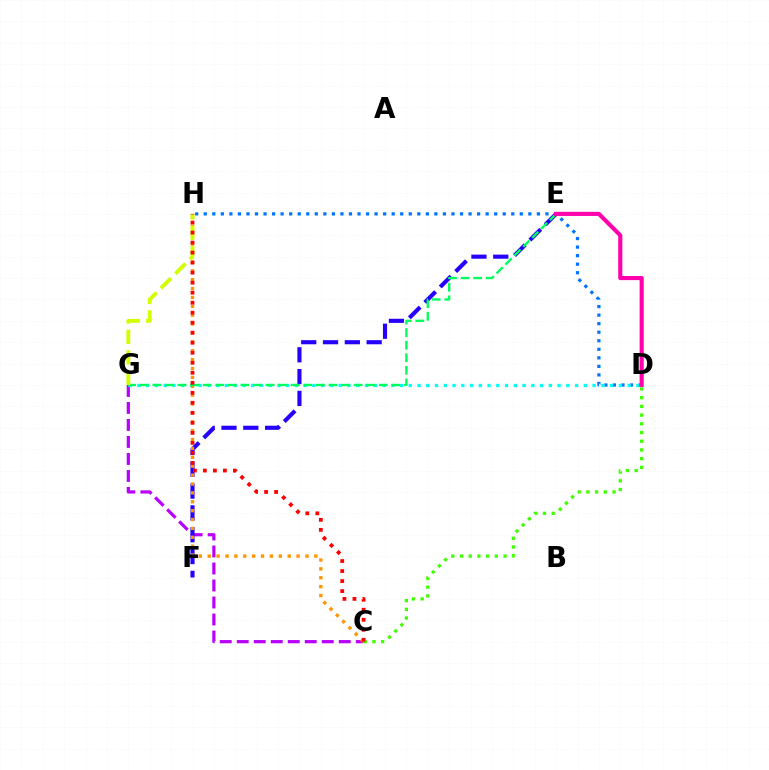{('C', 'G'): [{'color': '#b900ff', 'line_style': 'dashed', 'thickness': 2.31}], ('D', 'H'): [{'color': '#0074ff', 'line_style': 'dotted', 'thickness': 2.32}], ('D', 'G'): [{'color': '#00fff6', 'line_style': 'dotted', 'thickness': 2.38}], ('E', 'F'): [{'color': '#2500ff', 'line_style': 'dashed', 'thickness': 2.96}], ('C', 'D'): [{'color': '#3dff00', 'line_style': 'dotted', 'thickness': 2.37}], ('C', 'H'): [{'color': '#ff9400', 'line_style': 'dotted', 'thickness': 2.41}, {'color': '#ff0000', 'line_style': 'dotted', 'thickness': 2.72}], ('E', 'G'): [{'color': '#00ff5c', 'line_style': 'dashed', 'thickness': 1.71}], ('G', 'H'): [{'color': '#d1ff00', 'line_style': 'dashed', 'thickness': 2.78}], ('D', 'E'): [{'color': '#ff00ac', 'line_style': 'solid', 'thickness': 2.96}]}